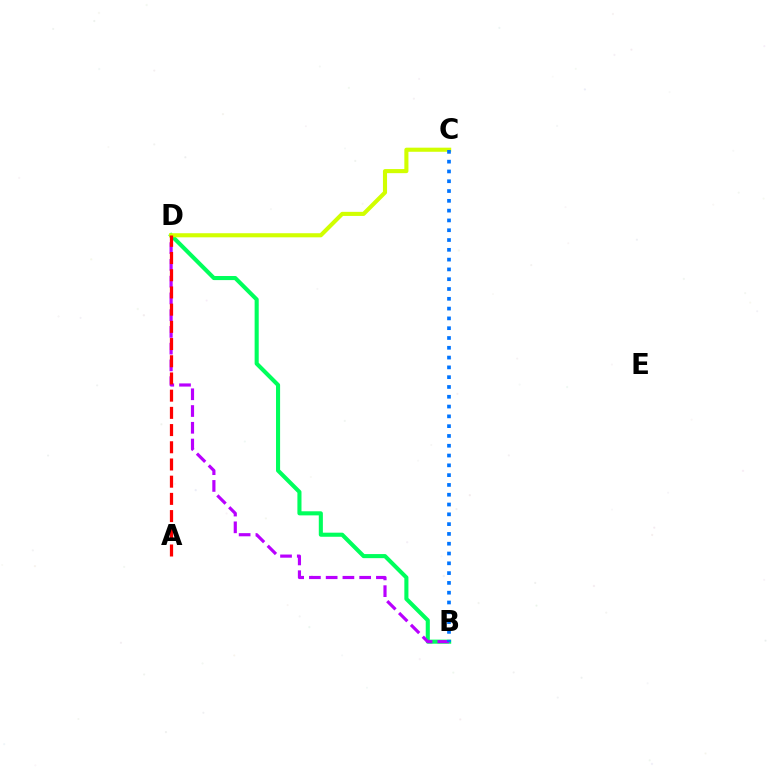{('B', 'D'): [{'color': '#00ff5c', 'line_style': 'solid', 'thickness': 2.94}, {'color': '#b900ff', 'line_style': 'dashed', 'thickness': 2.28}], ('C', 'D'): [{'color': '#d1ff00', 'line_style': 'solid', 'thickness': 2.95}], ('A', 'D'): [{'color': '#ff0000', 'line_style': 'dashed', 'thickness': 2.34}], ('B', 'C'): [{'color': '#0074ff', 'line_style': 'dotted', 'thickness': 2.66}]}